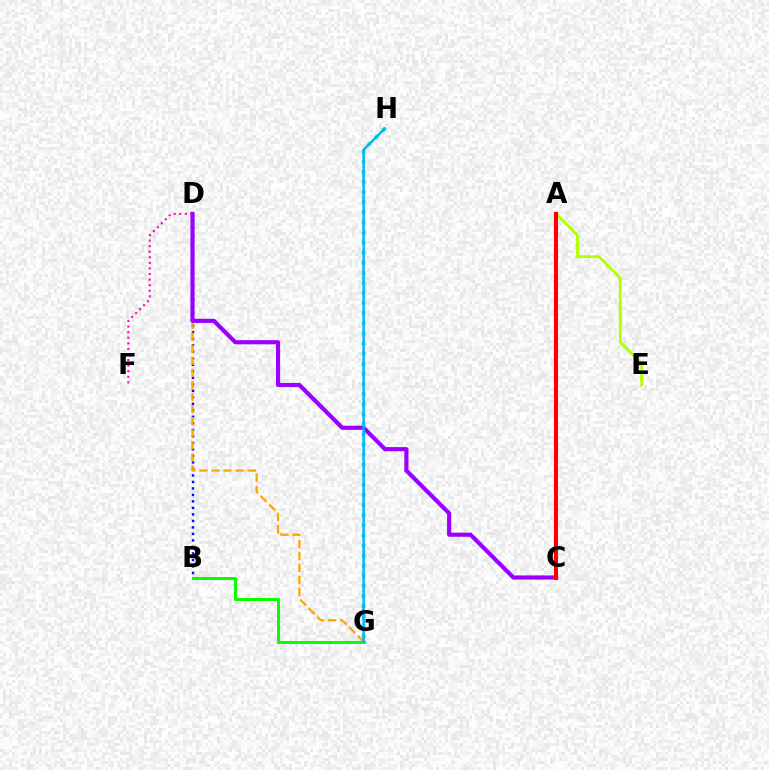{('D', 'F'): [{'color': '#ff00bd', 'line_style': 'dotted', 'thickness': 1.52}], ('B', 'D'): [{'color': '#0010ff', 'line_style': 'dotted', 'thickness': 1.77}], ('D', 'G'): [{'color': '#ffa500', 'line_style': 'dashed', 'thickness': 1.64}], ('A', 'E'): [{'color': '#b3ff00', 'line_style': 'solid', 'thickness': 2.03}], ('C', 'D'): [{'color': '#9b00ff', 'line_style': 'solid', 'thickness': 2.99}], ('G', 'H'): [{'color': '#00ff9d', 'line_style': 'dotted', 'thickness': 2.74}, {'color': '#00b5ff', 'line_style': 'solid', 'thickness': 1.77}], ('B', 'G'): [{'color': '#08ff00', 'line_style': 'solid', 'thickness': 2.16}], ('A', 'C'): [{'color': '#ff0000', 'line_style': 'solid', 'thickness': 2.94}]}